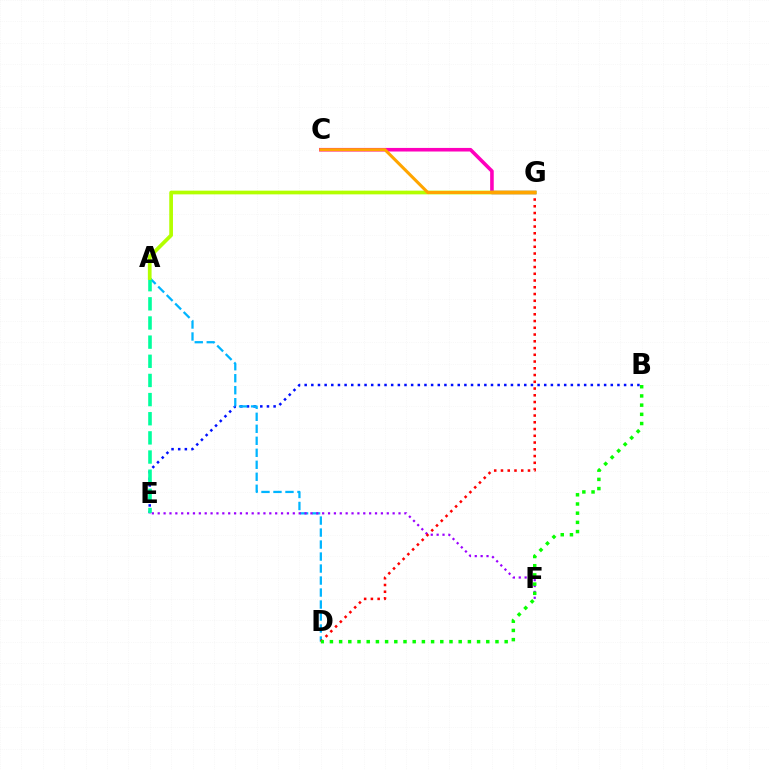{('C', 'G'): [{'color': '#ff00bd', 'line_style': 'solid', 'thickness': 2.58}, {'color': '#ffa500', 'line_style': 'solid', 'thickness': 2.21}], ('B', 'E'): [{'color': '#0010ff', 'line_style': 'dotted', 'thickness': 1.81}], ('A', 'D'): [{'color': '#00b5ff', 'line_style': 'dashed', 'thickness': 1.63}], ('A', 'E'): [{'color': '#00ff9d', 'line_style': 'dashed', 'thickness': 2.6}], ('E', 'F'): [{'color': '#9b00ff', 'line_style': 'dotted', 'thickness': 1.6}], ('D', 'G'): [{'color': '#ff0000', 'line_style': 'dotted', 'thickness': 1.83}], ('A', 'G'): [{'color': '#b3ff00', 'line_style': 'solid', 'thickness': 2.67}], ('B', 'D'): [{'color': '#08ff00', 'line_style': 'dotted', 'thickness': 2.5}]}